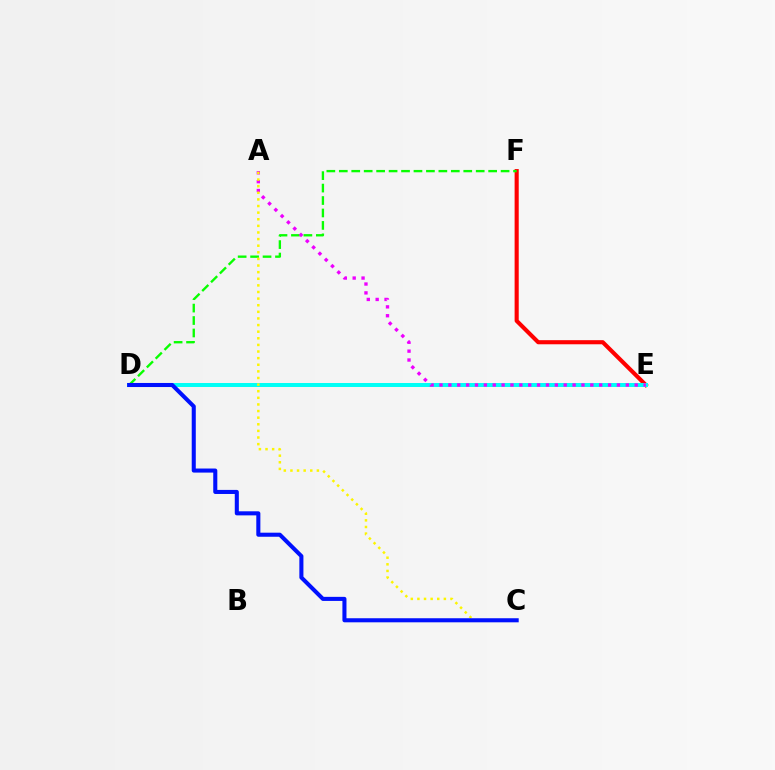{('E', 'F'): [{'color': '#ff0000', 'line_style': 'solid', 'thickness': 2.96}], ('D', 'E'): [{'color': '#00fff6', 'line_style': 'solid', 'thickness': 2.86}], ('D', 'F'): [{'color': '#08ff00', 'line_style': 'dashed', 'thickness': 1.69}], ('A', 'E'): [{'color': '#ee00ff', 'line_style': 'dotted', 'thickness': 2.41}], ('A', 'C'): [{'color': '#fcf500', 'line_style': 'dotted', 'thickness': 1.8}], ('C', 'D'): [{'color': '#0010ff', 'line_style': 'solid', 'thickness': 2.93}]}